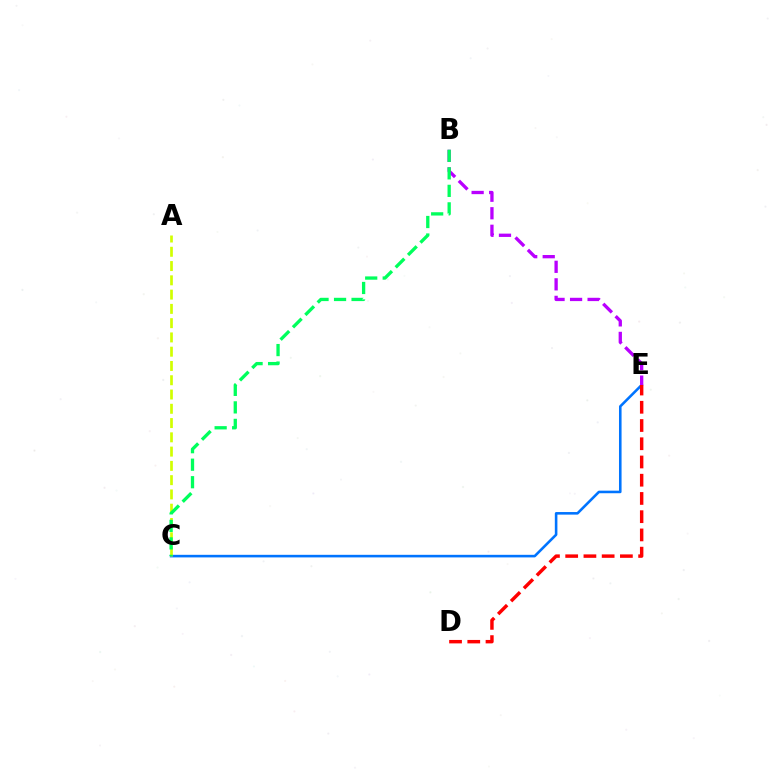{('C', 'E'): [{'color': '#0074ff', 'line_style': 'solid', 'thickness': 1.86}], ('B', 'E'): [{'color': '#b900ff', 'line_style': 'dashed', 'thickness': 2.38}], ('A', 'C'): [{'color': '#d1ff00', 'line_style': 'dashed', 'thickness': 1.94}], ('D', 'E'): [{'color': '#ff0000', 'line_style': 'dashed', 'thickness': 2.48}], ('B', 'C'): [{'color': '#00ff5c', 'line_style': 'dashed', 'thickness': 2.38}]}